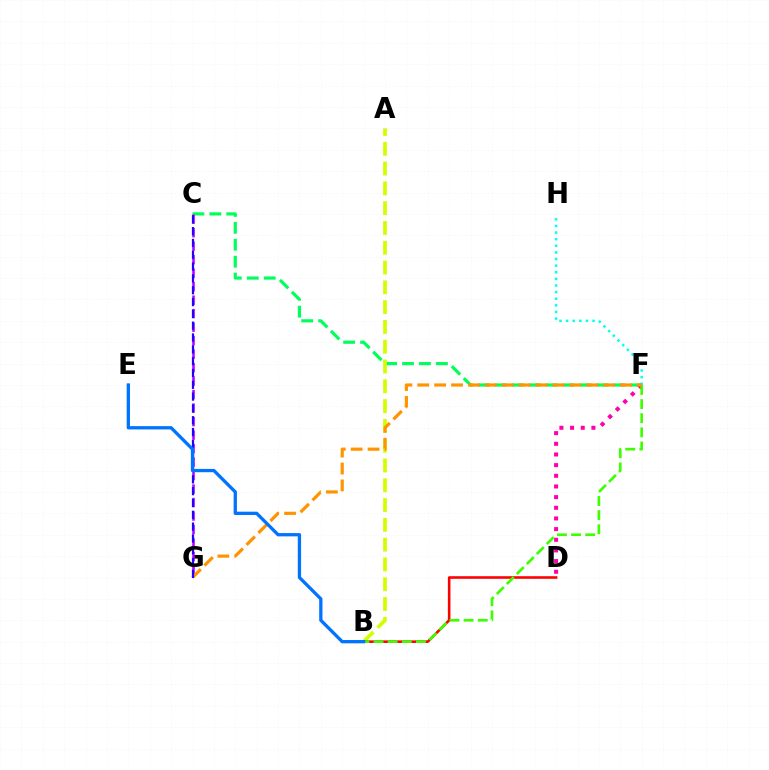{('C', 'F'): [{'color': '#00ff5c', 'line_style': 'dashed', 'thickness': 2.3}], ('D', 'F'): [{'color': '#ff00ac', 'line_style': 'dotted', 'thickness': 2.9}], ('A', 'B'): [{'color': '#d1ff00', 'line_style': 'dashed', 'thickness': 2.69}], ('C', 'G'): [{'color': '#b900ff', 'line_style': 'dashed', 'thickness': 1.83}, {'color': '#2500ff', 'line_style': 'dashed', 'thickness': 1.61}], ('B', 'D'): [{'color': '#ff0000', 'line_style': 'solid', 'thickness': 1.86}], ('F', 'H'): [{'color': '#00fff6', 'line_style': 'dotted', 'thickness': 1.8}], ('B', 'F'): [{'color': '#3dff00', 'line_style': 'dashed', 'thickness': 1.92}], ('F', 'G'): [{'color': '#ff9400', 'line_style': 'dashed', 'thickness': 2.29}], ('B', 'E'): [{'color': '#0074ff', 'line_style': 'solid', 'thickness': 2.37}]}